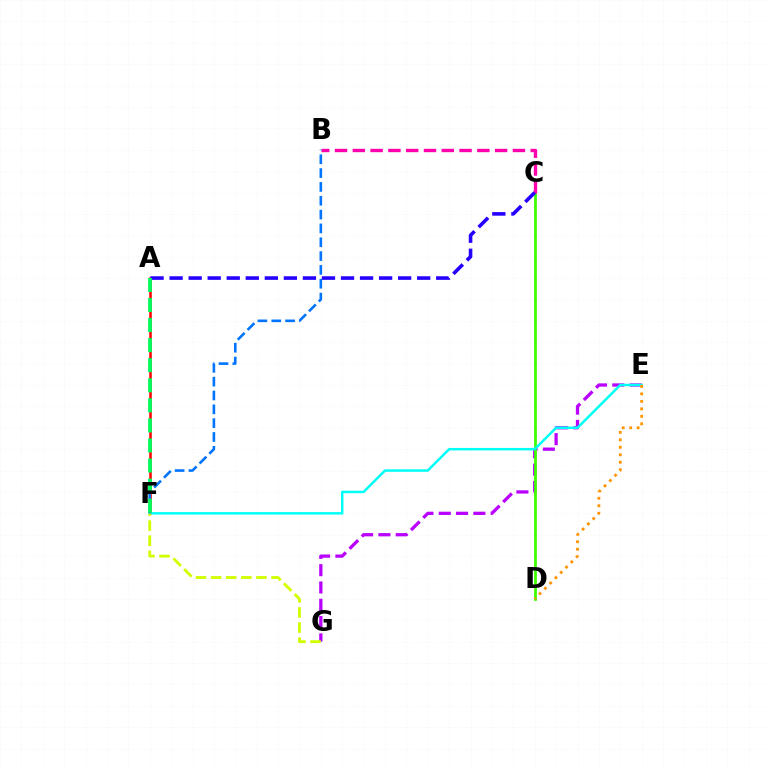{('A', 'F'): [{'color': '#ff0000', 'line_style': 'solid', 'thickness': 1.83}, {'color': '#00ff5c', 'line_style': 'dashed', 'thickness': 2.72}], ('E', 'G'): [{'color': '#b900ff', 'line_style': 'dashed', 'thickness': 2.35}], ('C', 'D'): [{'color': '#3dff00', 'line_style': 'solid', 'thickness': 1.99}], ('E', 'F'): [{'color': '#00fff6', 'line_style': 'solid', 'thickness': 1.78}], ('B', 'C'): [{'color': '#ff00ac', 'line_style': 'dashed', 'thickness': 2.42}], ('F', 'G'): [{'color': '#d1ff00', 'line_style': 'dashed', 'thickness': 2.05}], ('D', 'E'): [{'color': '#ff9400', 'line_style': 'dotted', 'thickness': 2.03}], ('B', 'F'): [{'color': '#0074ff', 'line_style': 'dashed', 'thickness': 1.88}], ('A', 'C'): [{'color': '#2500ff', 'line_style': 'dashed', 'thickness': 2.59}]}